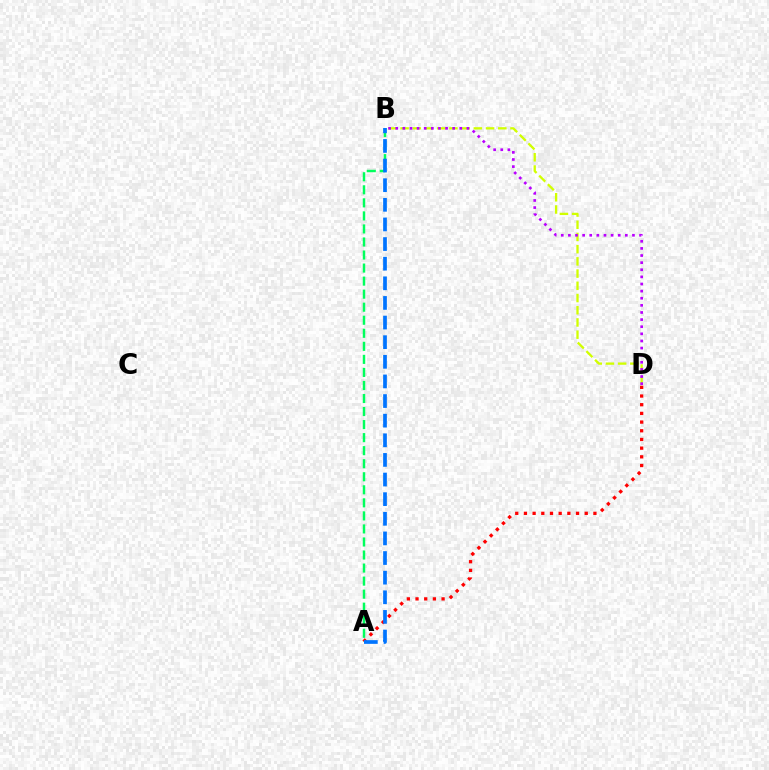{('A', 'D'): [{'color': '#ff0000', 'line_style': 'dotted', 'thickness': 2.36}], ('B', 'D'): [{'color': '#d1ff00', 'line_style': 'dashed', 'thickness': 1.66}, {'color': '#b900ff', 'line_style': 'dotted', 'thickness': 1.93}], ('A', 'B'): [{'color': '#00ff5c', 'line_style': 'dashed', 'thickness': 1.77}, {'color': '#0074ff', 'line_style': 'dashed', 'thickness': 2.67}]}